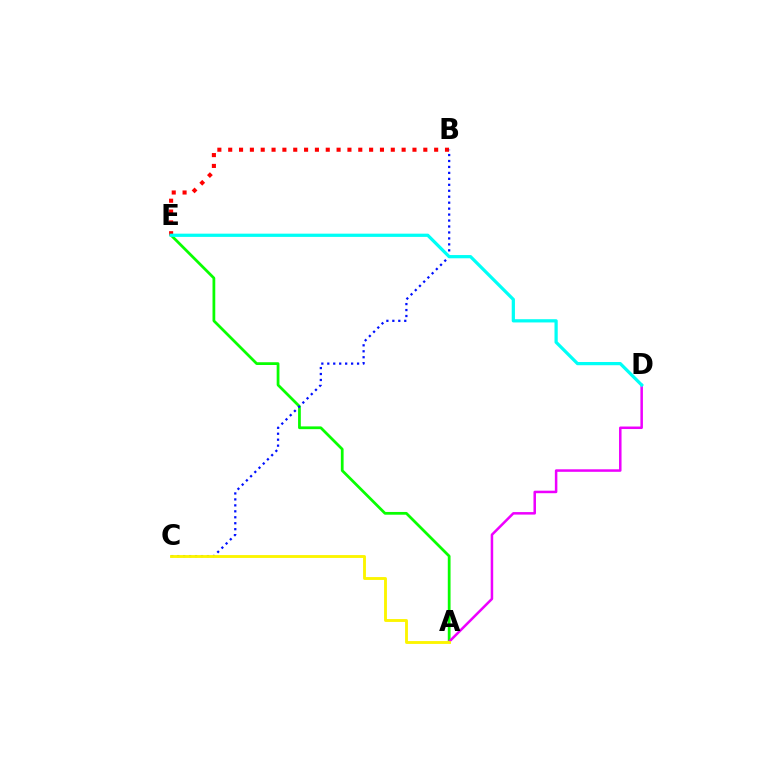{('A', 'E'): [{'color': '#08ff00', 'line_style': 'solid', 'thickness': 1.98}], ('A', 'D'): [{'color': '#ee00ff', 'line_style': 'solid', 'thickness': 1.81}], ('B', 'E'): [{'color': '#ff0000', 'line_style': 'dotted', 'thickness': 2.95}], ('B', 'C'): [{'color': '#0010ff', 'line_style': 'dotted', 'thickness': 1.62}], ('A', 'C'): [{'color': '#fcf500', 'line_style': 'solid', 'thickness': 2.07}], ('D', 'E'): [{'color': '#00fff6', 'line_style': 'solid', 'thickness': 2.33}]}